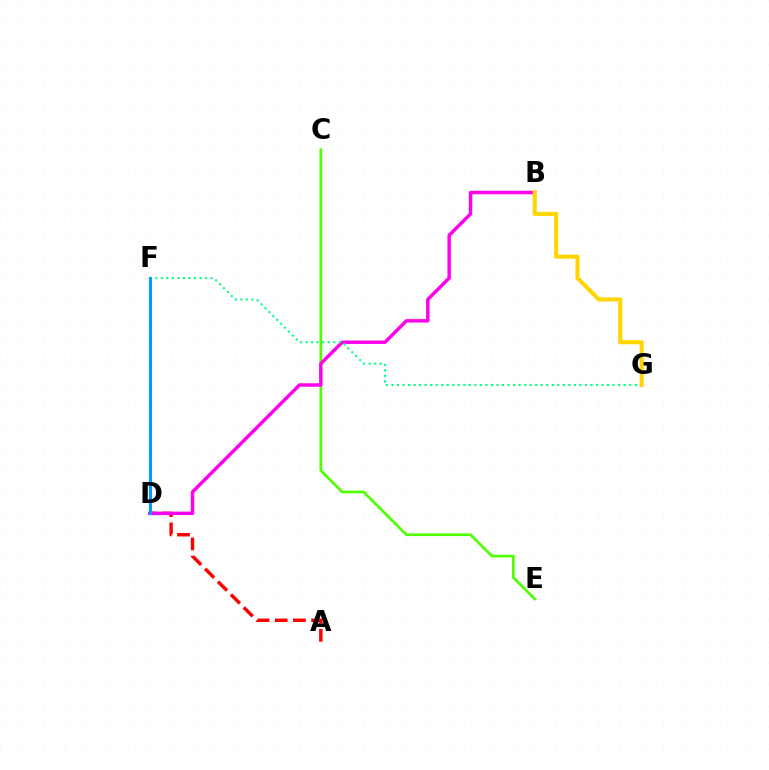{('A', 'D'): [{'color': '#ff0000', 'line_style': 'dashed', 'thickness': 2.47}], ('D', 'F'): [{'color': '#3700ff', 'line_style': 'solid', 'thickness': 2.22}, {'color': '#009eff', 'line_style': 'solid', 'thickness': 2.13}], ('C', 'E'): [{'color': '#4fff00', 'line_style': 'solid', 'thickness': 1.94}], ('B', 'D'): [{'color': '#ff00ed', 'line_style': 'solid', 'thickness': 2.49}], ('F', 'G'): [{'color': '#00ff86', 'line_style': 'dotted', 'thickness': 1.5}], ('B', 'G'): [{'color': '#ffd500', 'line_style': 'solid', 'thickness': 2.95}]}